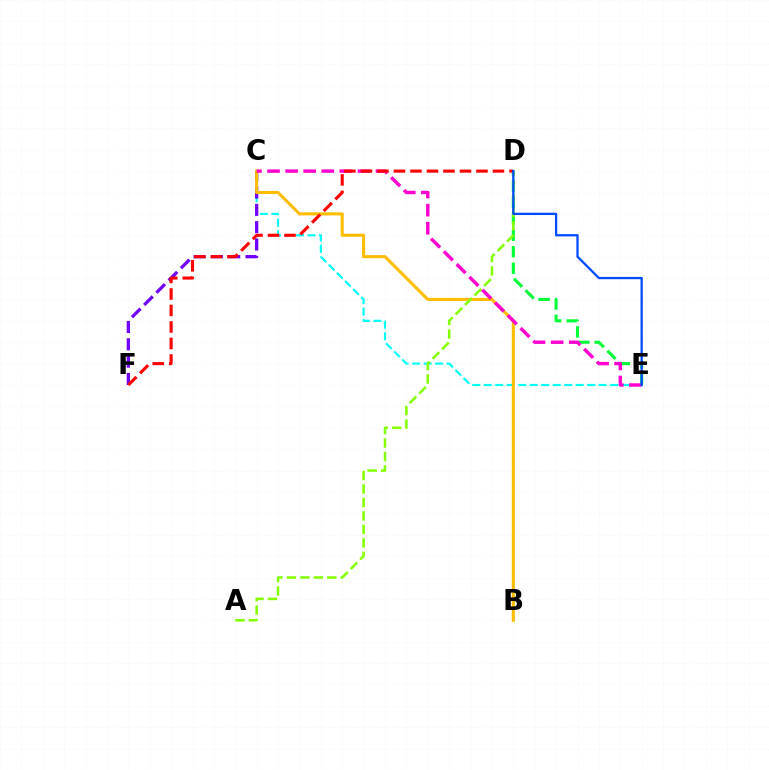{('C', 'E'): [{'color': '#00fff6', 'line_style': 'dashed', 'thickness': 1.56}, {'color': '#ff00cf', 'line_style': 'dashed', 'thickness': 2.46}], ('D', 'E'): [{'color': '#00ff39', 'line_style': 'dashed', 'thickness': 2.24}, {'color': '#004bff', 'line_style': 'solid', 'thickness': 1.66}], ('C', 'F'): [{'color': '#7200ff', 'line_style': 'dashed', 'thickness': 2.35}], ('B', 'C'): [{'color': '#ffbd00', 'line_style': 'solid', 'thickness': 2.23}], ('A', 'D'): [{'color': '#84ff00', 'line_style': 'dashed', 'thickness': 1.83}], ('D', 'F'): [{'color': '#ff0000', 'line_style': 'dashed', 'thickness': 2.24}]}